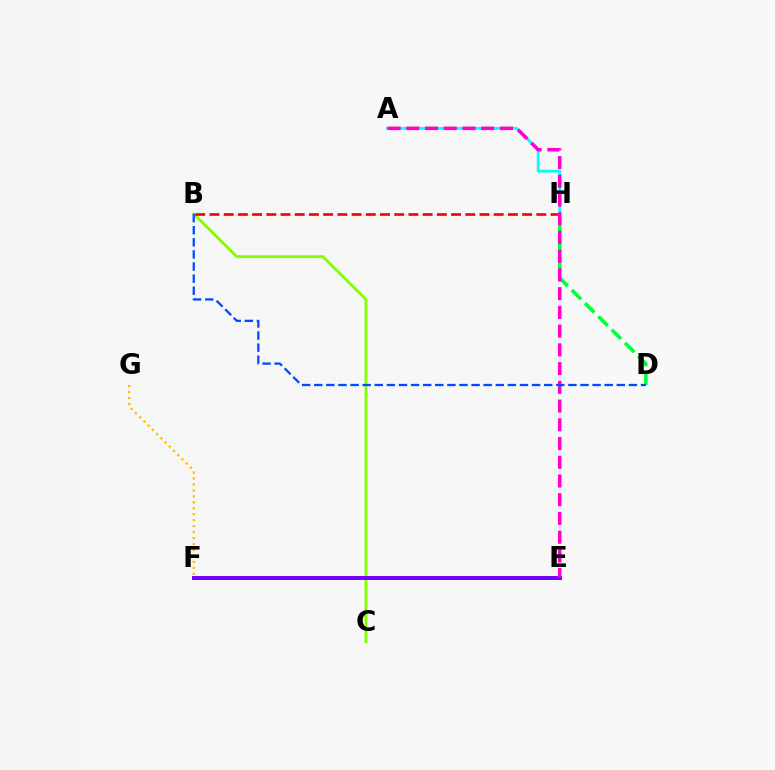{('B', 'C'): [{'color': '#84ff00', 'line_style': 'solid', 'thickness': 2.05}], ('F', 'G'): [{'color': '#ffbd00', 'line_style': 'dotted', 'thickness': 1.62}], ('D', 'H'): [{'color': '#00ff39', 'line_style': 'dashed', 'thickness': 2.55}], ('A', 'H'): [{'color': '#00fff6', 'line_style': 'solid', 'thickness': 2.03}], ('E', 'F'): [{'color': '#7200ff', 'line_style': 'solid', 'thickness': 2.85}], ('B', 'H'): [{'color': '#ff0000', 'line_style': 'dashed', 'thickness': 1.93}], ('A', 'E'): [{'color': '#ff00cf', 'line_style': 'dashed', 'thickness': 2.54}], ('B', 'D'): [{'color': '#004bff', 'line_style': 'dashed', 'thickness': 1.64}]}